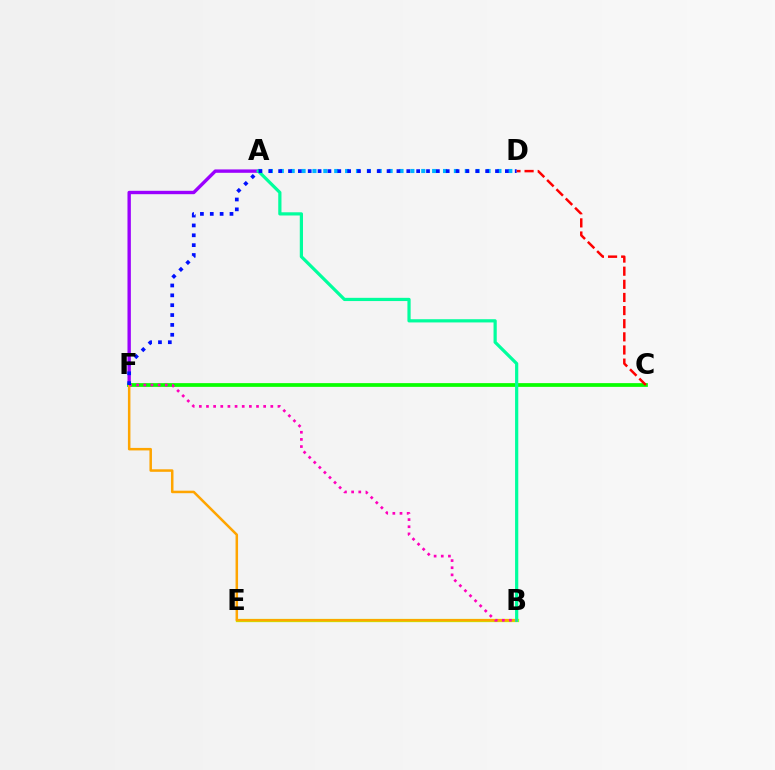{('A', 'D'): [{'color': '#00b5ff', 'line_style': 'dotted', 'thickness': 2.96}], ('A', 'F'): [{'color': '#9b00ff', 'line_style': 'solid', 'thickness': 2.43}], ('C', 'F'): [{'color': '#08ff00', 'line_style': 'solid', 'thickness': 2.69}], ('B', 'E'): [{'color': '#b3ff00', 'line_style': 'solid', 'thickness': 2.37}], ('B', 'F'): [{'color': '#ffa500', 'line_style': 'solid', 'thickness': 1.81}, {'color': '#ff00bd', 'line_style': 'dotted', 'thickness': 1.94}], ('A', 'B'): [{'color': '#00ff9d', 'line_style': 'solid', 'thickness': 2.31}], ('D', 'F'): [{'color': '#0010ff', 'line_style': 'dotted', 'thickness': 2.68}], ('C', 'D'): [{'color': '#ff0000', 'line_style': 'dashed', 'thickness': 1.78}]}